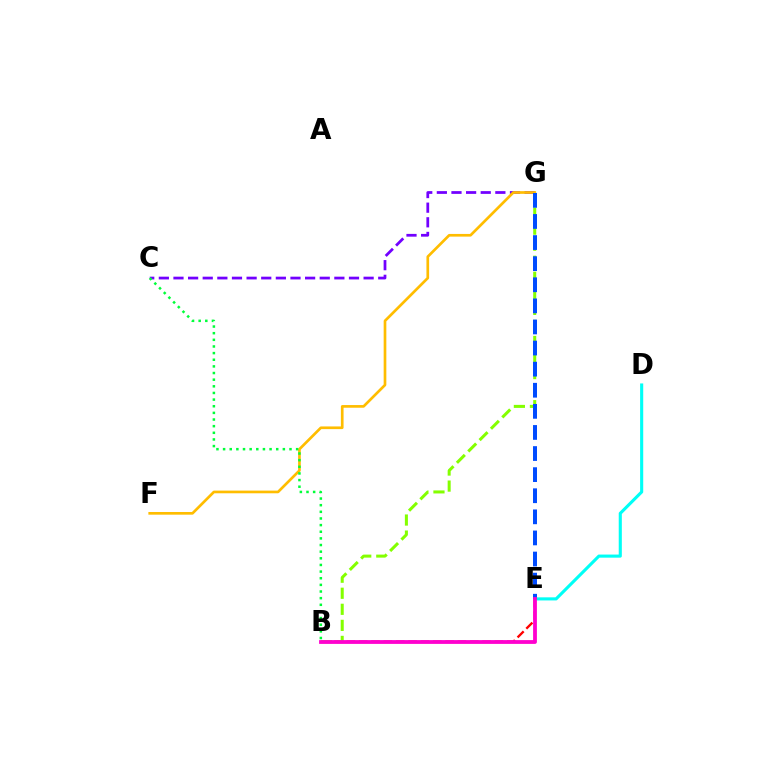{('B', 'E'): [{'color': '#ff0000', 'line_style': 'dashed', 'thickness': 1.68}, {'color': '#ff00cf', 'line_style': 'solid', 'thickness': 2.73}], ('C', 'G'): [{'color': '#7200ff', 'line_style': 'dashed', 'thickness': 1.99}], ('B', 'G'): [{'color': '#84ff00', 'line_style': 'dashed', 'thickness': 2.18}], ('F', 'G'): [{'color': '#ffbd00', 'line_style': 'solid', 'thickness': 1.93}], ('D', 'E'): [{'color': '#00fff6', 'line_style': 'solid', 'thickness': 2.24}], ('B', 'C'): [{'color': '#00ff39', 'line_style': 'dotted', 'thickness': 1.8}], ('E', 'G'): [{'color': '#004bff', 'line_style': 'dashed', 'thickness': 2.87}]}